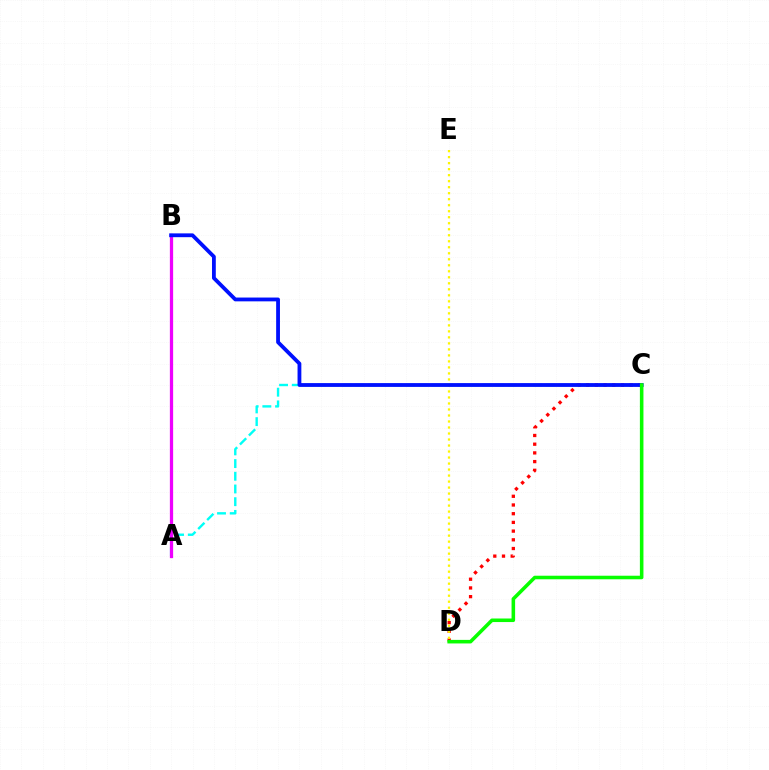{('A', 'C'): [{'color': '#00fff6', 'line_style': 'dashed', 'thickness': 1.73}], ('C', 'D'): [{'color': '#ff0000', 'line_style': 'dotted', 'thickness': 2.37}, {'color': '#08ff00', 'line_style': 'solid', 'thickness': 2.56}], ('D', 'E'): [{'color': '#fcf500', 'line_style': 'dotted', 'thickness': 1.63}], ('A', 'B'): [{'color': '#ee00ff', 'line_style': 'solid', 'thickness': 2.34}], ('B', 'C'): [{'color': '#0010ff', 'line_style': 'solid', 'thickness': 2.74}]}